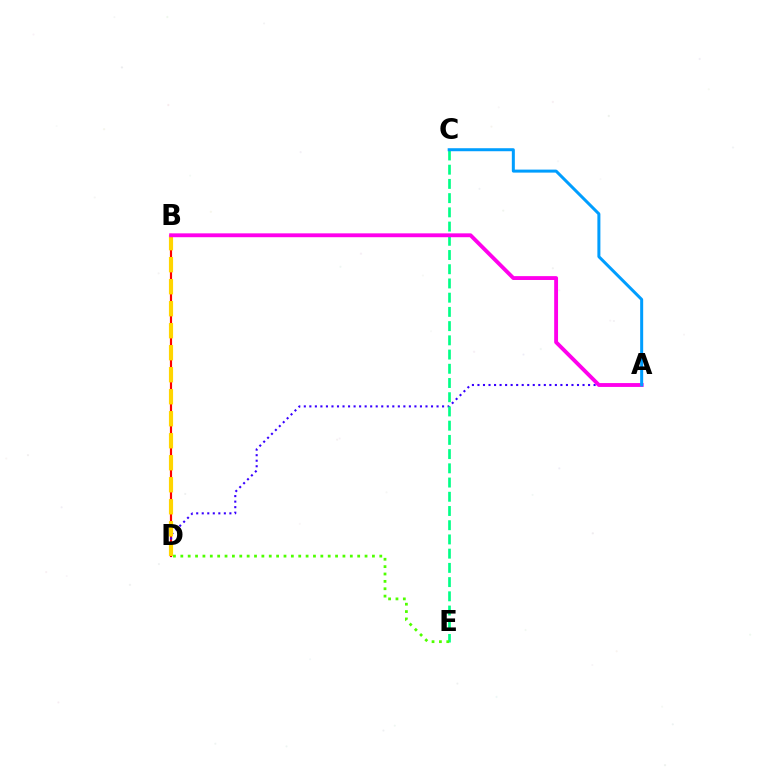{('B', 'D'): [{'color': '#ff0000', 'line_style': 'solid', 'thickness': 1.57}, {'color': '#ffd500', 'line_style': 'dashed', 'thickness': 2.99}], ('A', 'D'): [{'color': '#3700ff', 'line_style': 'dotted', 'thickness': 1.5}], ('C', 'E'): [{'color': '#00ff86', 'line_style': 'dashed', 'thickness': 1.93}], ('A', 'B'): [{'color': '#ff00ed', 'line_style': 'solid', 'thickness': 2.78}], ('A', 'C'): [{'color': '#009eff', 'line_style': 'solid', 'thickness': 2.17}], ('D', 'E'): [{'color': '#4fff00', 'line_style': 'dotted', 'thickness': 2.0}]}